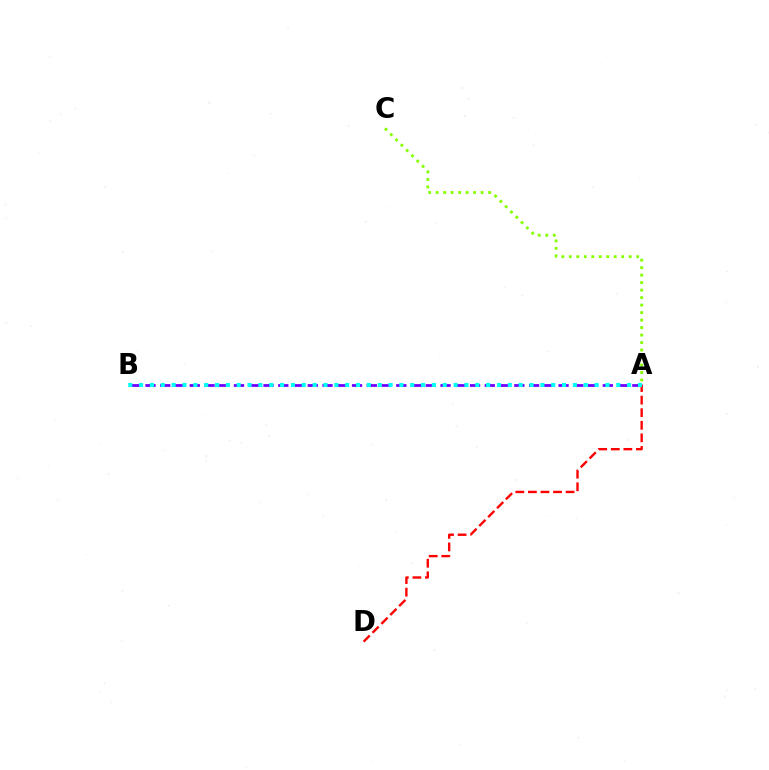{('A', 'B'): [{'color': '#7200ff', 'line_style': 'dashed', 'thickness': 2.0}, {'color': '#00fff6', 'line_style': 'dotted', 'thickness': 2.95}], ('A', 'D'): [{'color': '#ff0000', 'line_style': 'dashed', 'thickness': 1.71}], ('A', 'C'): [{'color': '#84ff00', 'line_style': 'dotted', 'thickness': 2.03}]}